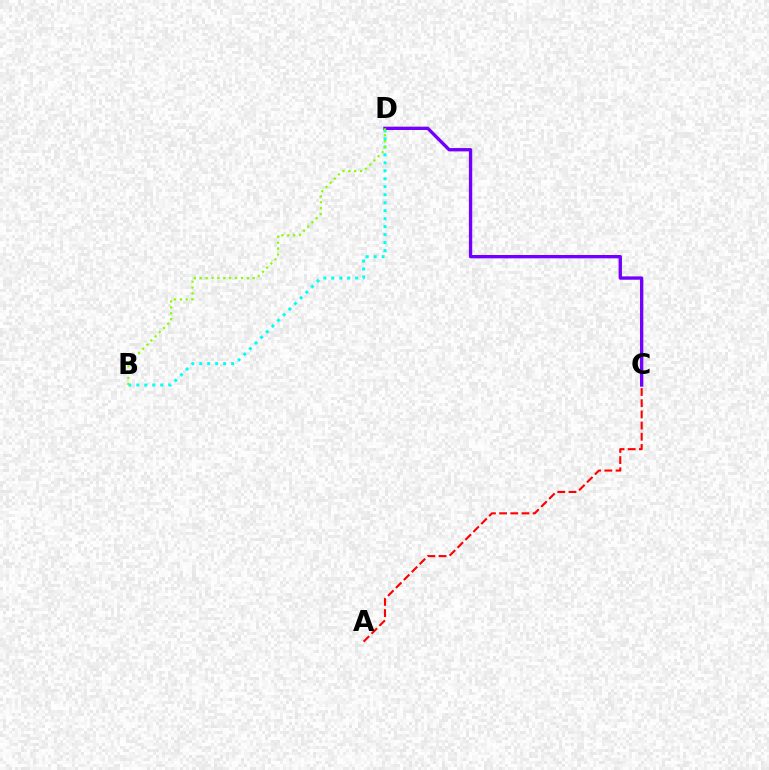{('B', 'D'): [{'color': '#00fff6', 'line_style': 'dotted', 'thickness': 2.17}, {'color': '#84ff00', 'line_style': 'dotted', 'thickness': 1.6}], ('A', 'C'): [{'color': '#ff0000', 'line_style': 'dashed', 'thickness': 1.52}], ('C', 'D'): [{'color': '#7200ff', 'line_style': 'solid', 'thickness': 2.4}]}